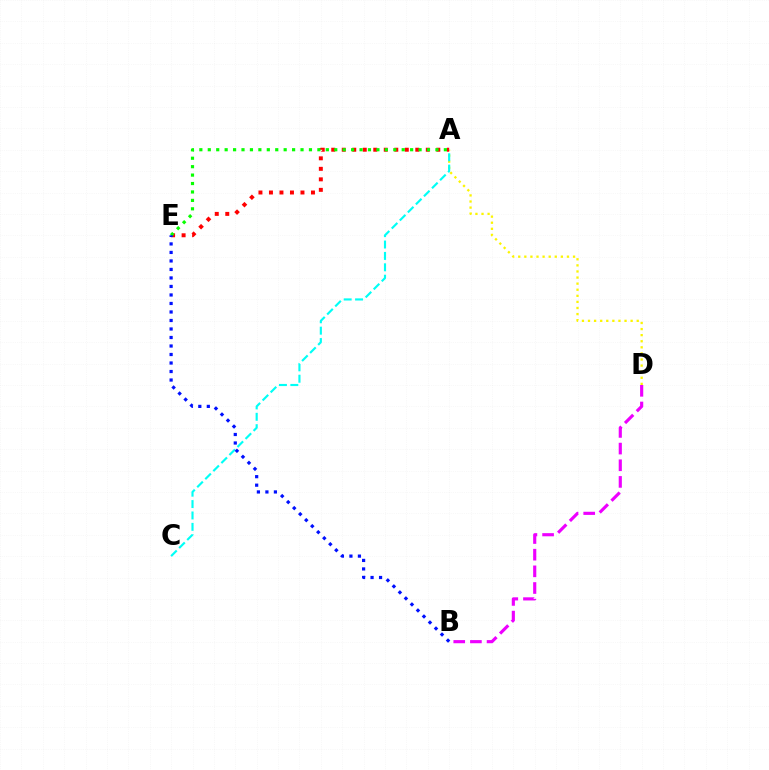{('B', 'D'): [{'color': '#ee00ff', 'line_style': 'dashed', 'thickness': 2.26}], ('A', 'D'): [{'color': '#fcf500', 'line_style': 'dotted', 'thickness': 1.65}], ('A', 'E'): [{'color': '#ff0000', 'line_style': 'dotted', 'thickness': 2.85}, {'color': '#08ff00', 'line_style': 'dotted', 'thickness': 2.29}], ('A', 'C'): [{'color': '#00fff6', 'line_style': 'dashed', 'thickness': 1.55}], ('B', 'E'): [{'color': '#0010ff', 'line_style': 'dotted', 'thickness': 2.31}]}